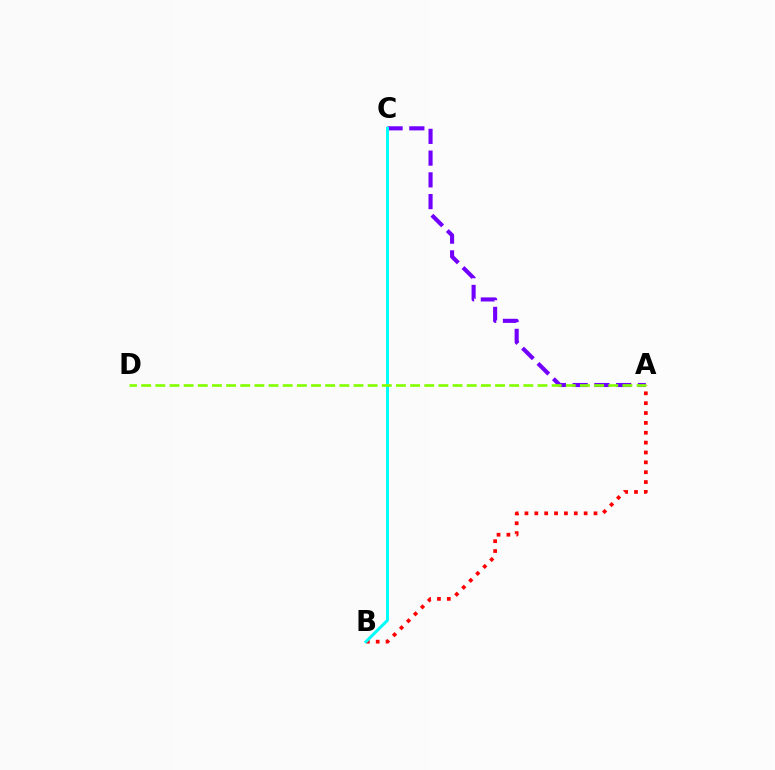{('A', 'C'): [{'color': '#7200ff', 'line_style': 'dashed', 'thickness': 2.95}], ('A', 'B'): [{'color': '#ff0000', 'line_style': 'dotted', 'thickness': 2.68}], ('B', 'C'): [{'color': '#00fff6', 'line_style': 'solid', 'thickness': 2.15}], ('A', 'D'): [{'color': '#84ff00', 'line_style': 'dashed', 'thickness': 1.92}]}